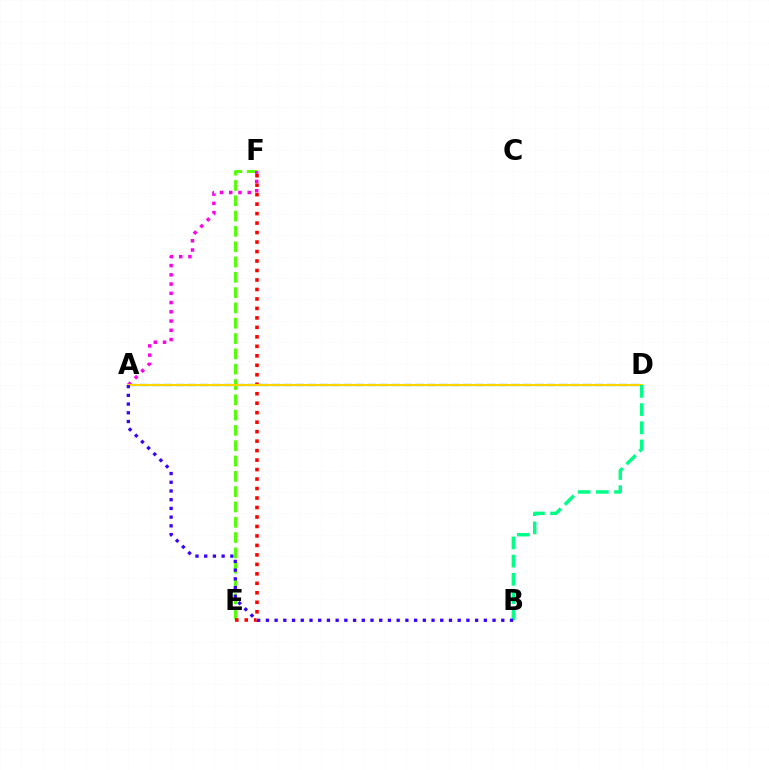{('A', 'D'): [{'color': '#009eff', 'line_style': 'dashed', 'thickness': 1.63}, {'color': '#ffd500', 'line_style': 'solid', 'thickness': 1.53}], ('E', 'F'): [{'color': '#4fff00', 'line_style': 'dashed', 'thickness': 2.08}, {'color': '#ff0000', 'line_style': 'dotted', 'thickness': 2.58}], ('A', 'F'): [{'color': '#ff00ed', 'line_style': 'dotted', 'thickness': 2.51}], ('B', 'D'): [{'color': '#00ff86', 'line_style': 'dashed', 'thickness': 2.47}], ('A', 'B'): [{'color': '#3700ff', 'line_style': 'dotted', 'thickness': 2.37}]}